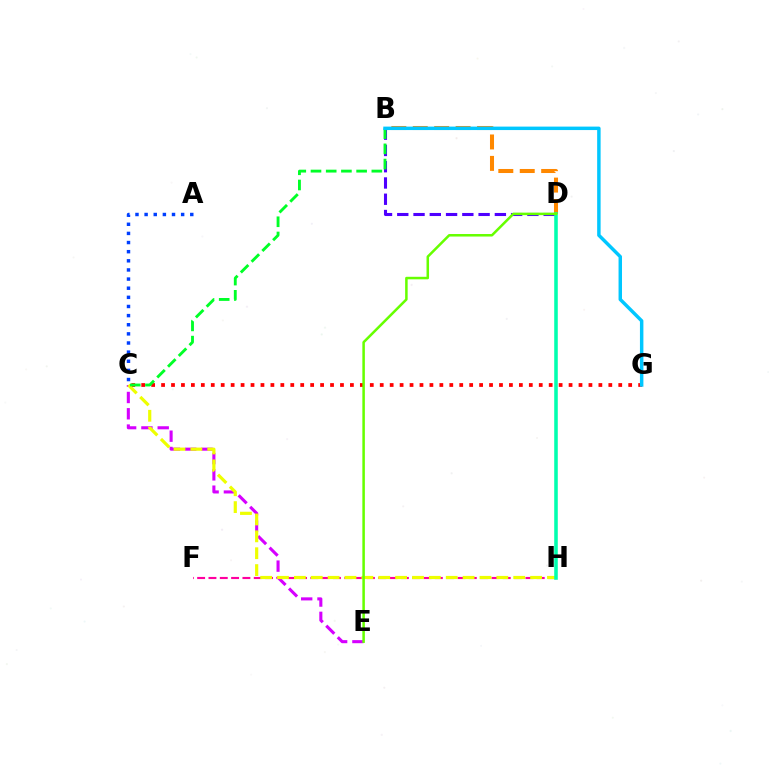{('B', 'D'): [{'color': '#ff8800', 'line_style': 'dashed', 'thickness': 2.91}, {'color': '#4f00ff', 'line_style': 'dashed', 'thickness': 2.21}], ('C', 'G'): [{'color': '#ff0000', 'line_style': 'dotted', 'thickness': 2.7}], ('C', 'E'): [{'color': '#d600ff', 'line_style': 'dashed', 'thickness': 2.21}], ('F', 'H'): [{'color': '#ff00a0', 'line_style': 'dashed', 'thickness': 1.54}], ('C', 'H'): [{'color': '#eeff00', 'line_style': 'dashed', 'thickness': 2.29}], ('D', 'H'): [{'color': '#00ffaf', 'line_style': 'solid', 'thickness': 2.56}], ('A', 'C'): [{'color': '#003fff', 'line_style': 'dotted', 'thickness': 2.48}], ('D', 'E'): [{'color': '#66ff00', 'line_style': 'solid', 'thickness': 1.81}], ('B', 'C'): [{'color': '#00ff27', 'line_style': 'dashed', 'thickness': 2.07}], ('B', 'G'): [{'color': '#00c7ff', 'line_style': 'solid', 'thickness': 2.49}]}